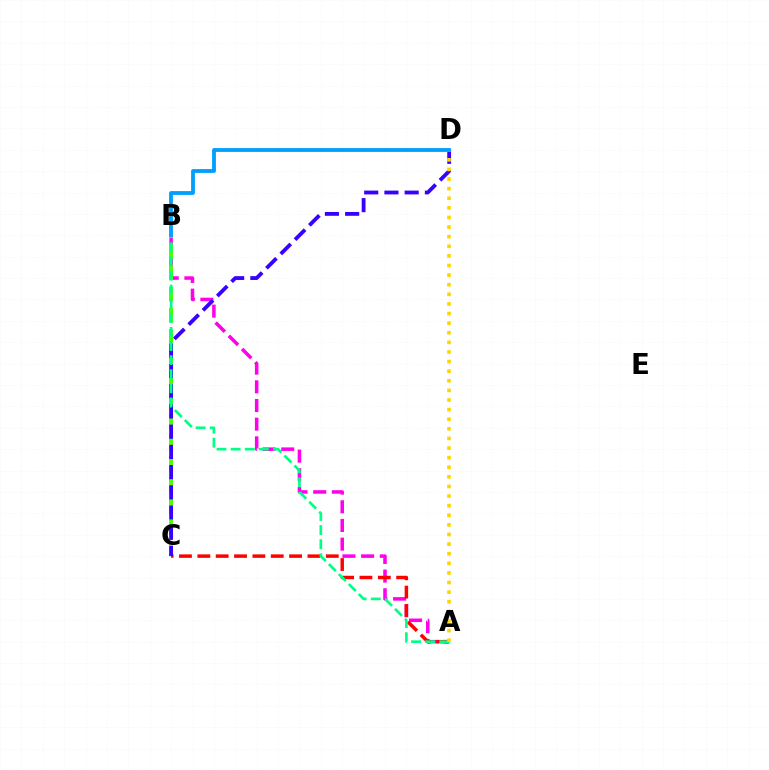{('A', 'B'): [{'color': '#ff00ed', 'line_style': 'dashed', 'thickness': 2.54}, {'color': '#00ff86', 'line_style': 'dashed', 'thickness': 1.92}], ('B', 'C'): [{'color': '#4fff00', 'line_style': 'dashed', 'thickness': 2.88}], ('A', 'C'): [{'color': '#ff0000', 'line_style': 'dashed', 'thickness': 2.49}], ('C', 'D'): [{'color': '#3700ff', 'line_style': 'dashed', 'thickness': 2.75}], ('A', 'D'): [{'color': '#ffd500', 'line_style': 'dotted', 'thickness': 2.61}], ('B', 'D'): [{'color': '#009eff', 'line_style': 'solid', 'thickness': 2.74}]}